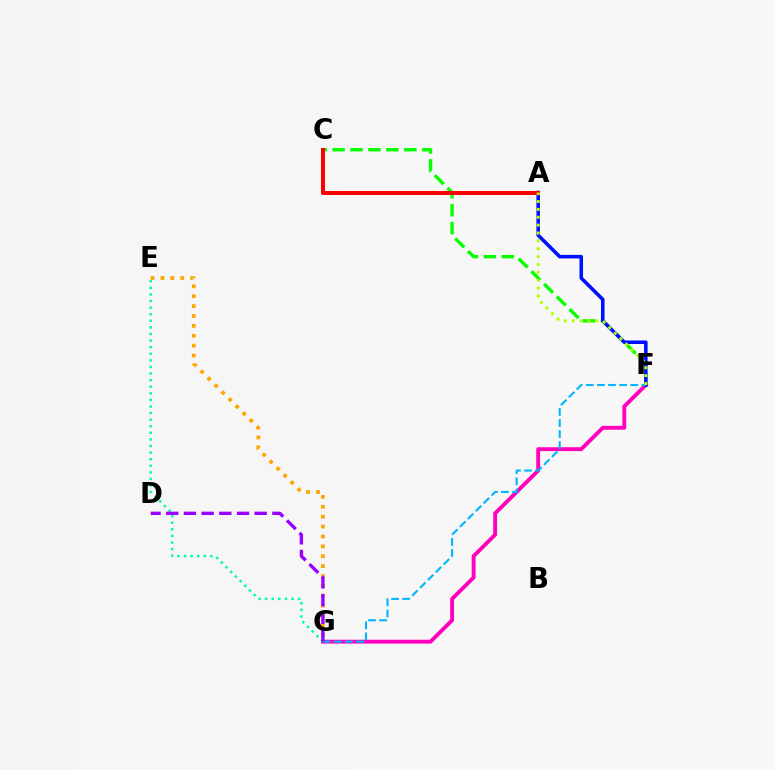{('C', 'F'): [{'color': '#08ff00', 'line_style': 'dashed', 'thickness': 2.44}], ('E', 'G'): [{'color': '#ffa500', 'line_style': 'dotted', 'thickness': 2.69}, {'color': '#00ff9d', 'line_style': 'dotted', 'thickness': 1.79}], ('F', 'G'): [{'color': '#ff00bd', 'line_style': 'solid', 'thickness': 2.79}, {'color': '#00b5ff', 'line_style': 'dashed', 'thickness': 1.51}], ('A', 'F'): [{'color': '#0010ff', 'line_style': 'solid', 'thickness': 2.56}, {'color': '#b3ff00', 'line_style': 'dotted', 'thickness': 2.14}], ('A', 'C'): [{'color': '#ff0000', 'line_style': 'solid', 'thickness': 2.88}], ('D', 'G'): [{'color': '#9b00ff', 'line_style': 'dashed', 'thickness': 2.4}]}